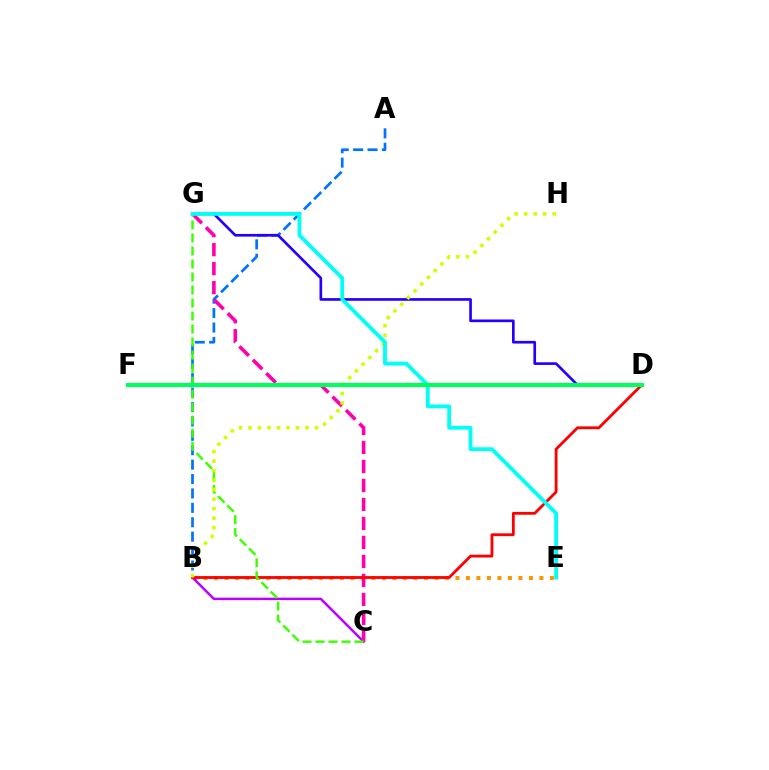{('B', 'E'): [{'color': '#ff9400', 'line_style': 'dotted', 'thickness': 2.85}], ('A', 'B'): [{'color': '#0074ff', 'line_style': 'dashed', 'thickness': 1.96}], ('D', 'G'): [{'color': '#2500ff', 'line_style': 'solid', 'thickness': 1.92}], ('B', 'C'): [{'color': '#b900ff', 'line_style': 'solid', 'thickness': 1.78}], ('C', 'G'): [{'color': '#ff00ac', 'line_style': 'dashed', 'thickness': 2.58}, {'color': '#3dff00', 'line_style': 'dashed', 'thickness': 1.77}], ('B', 'D'): [{'color': '#ff0000', 'line_style': 'solid', 'thickness': 2.02}], ('B', 'H'): [{'color': '#d1ff00', 'line_style': 'dotted', 'thickness': 2.58}], ('E', 'G'): [{'color': '#00fff6', 'line_style': 'solid', 'thickness': 2.76}], ('D', 'F'): [{'color': '#00ff5c', 'line_style': 'solid', 'thickness': 2.97}]}